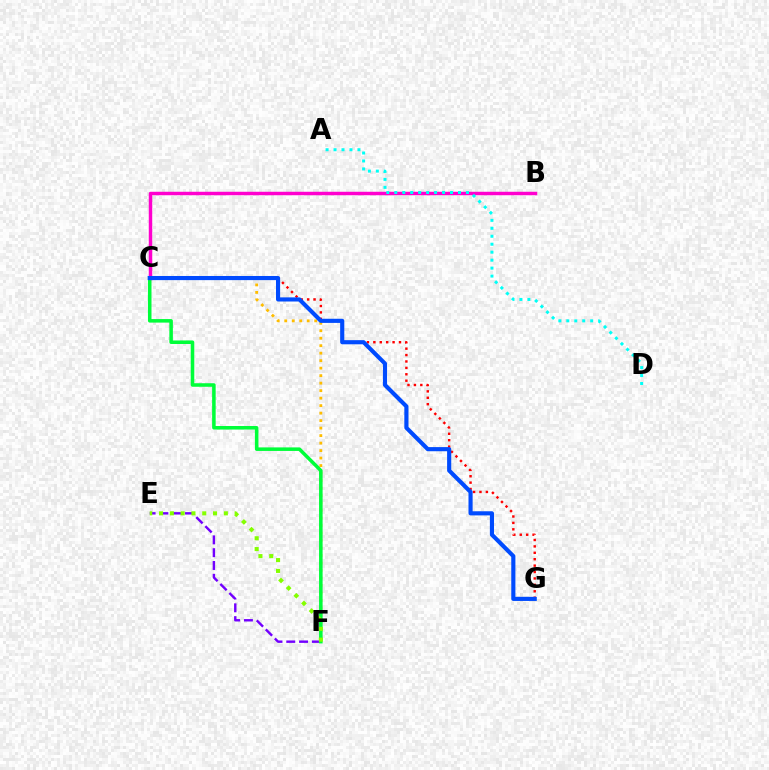{('C', 'G'): [{'color': '#ff0000', 'line_style': 'dotted', 'thickness': 1.74}, {'color': '#004bff', 'line_style': 'solid', 'thickness': 2.97}], ('B', 'C'): [{'color': '#ff00cf', 'line_style': 'solid', 'thickness': 2.49}], ('A', 'D'): [{'color': '#00fff6', 'line_style': 'dotted', 'thickness': 2.16}], ('E', 'F'): [{'color': '#7200ff', 'line_style': 'dashed', 'thickness': 1.74}, {'color': '#84ff00', 'line_style': 'dotted', 'thickness': 2.94}], ('C', 'F'): [{'color': '#ffbd00', 'line_style': 'dotted', 'thickness': 2.04}, {'color': '#00ff39', 'line_style': 'solid', 'thickness': 2.55}]}